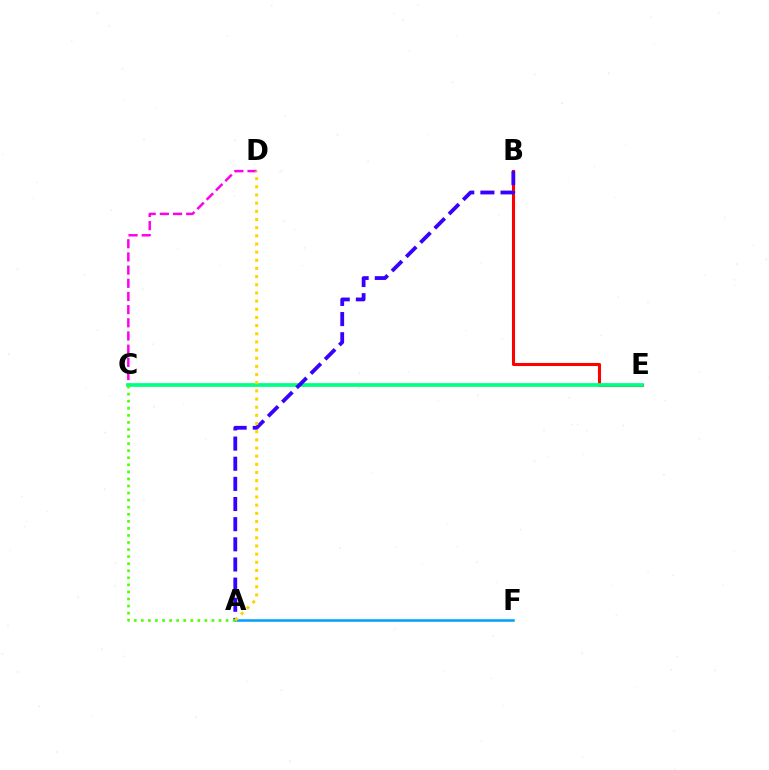{('A', 'F'): [{'color': '#009eff', 'line_style': 'solid', 'thickness': 1.8}], ('B', 'E'): [{'color': '#ff0000', 'line_style': 'solid', 'thickness': 2.21}], ('C', 'D'): [{'color': '#ff00ed', 'line_style': 'dashed', 'thickness': 1.79}], ('C', 'E'): [{'color': '#00ff86', 'line_style': 'solid', 'thickness': 2.69}], ('A', 'B'): [{'color': '#3700ff', 'line_style': 'dashed', 'thickness': 2.74}], ('A', 'C'): [{'color': '#4fff00', 'line_style': 'dotted', 'thickness': 1.92}], ('A', 'D'): [{'color': '#ffd500', 'line_style': 'dotted', 'thickness': 2.22}]}